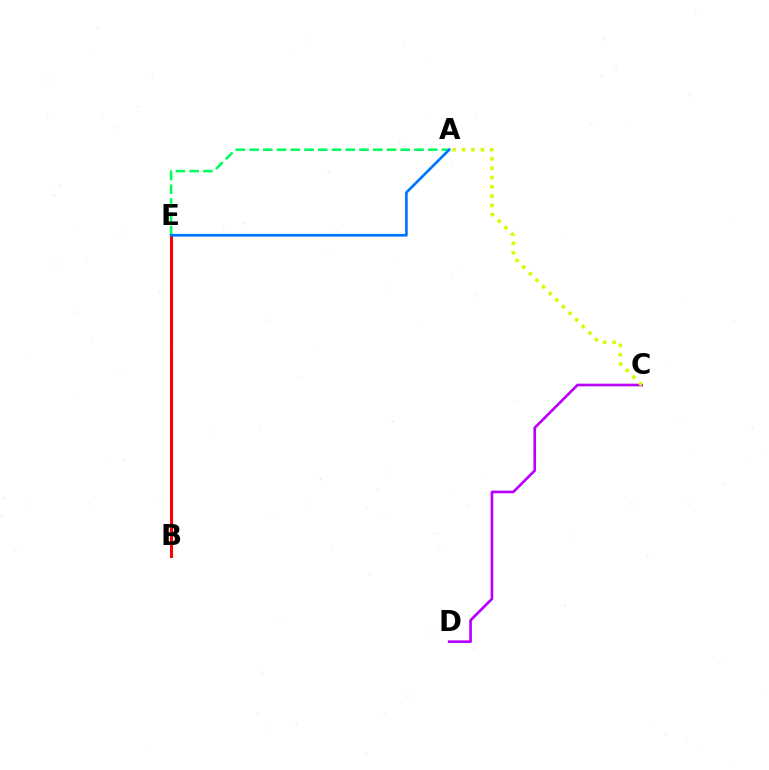{('C', 'D'): [{'color': '#b900ff', 'line_style': 'solid', 'thickness': 1.91}], ('B', 'E'): [{'color': '#ff0000', 'line_style': 'solid', 'thickness': 2.21}], ('A', 'E'): [{'color': '#00ff5c', 'line_style': 'dashed', 'thickness': 1.87}, {'color': '#0074ff', 'line_style': 'solid', 'thickness': 1.92}], ('A', 'C'): [{'color': '#d1ff00', 'line_style': 'dotted', 'thickness': 2.54}]}